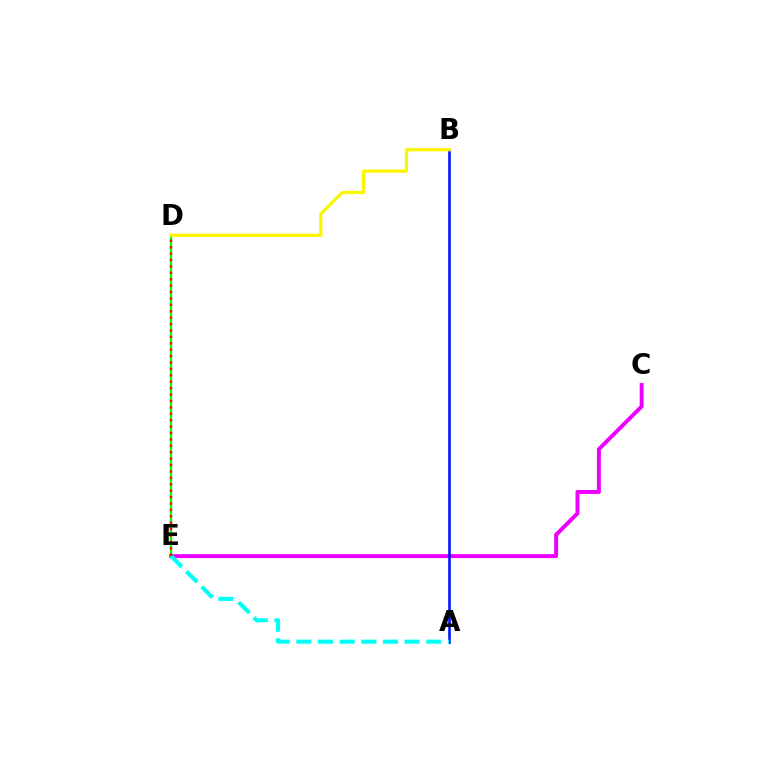{('C', 'E'): [{'color': '#ee00ff', 'line_style': 'solid', 'thickness': 2.84}], ('A', 'B'): [{'color': '#0010ff', 'line_style': 'solid', 'thickness': 1.86}], ('D', 'E'): [{'color': '#08ff00', 'line_style': 'solid', 'thickness': 1.67}, {'color': '#ff0000', 'line_style': 'dotted', 'thickness': 1.74}], ('A', 'E'): [{'color': '#00fff6', 'line_style': 'dashed', 'thickness': 2.94}], ('B', 'D'): [{'color': '#fcf500', 'line_style': 'solid', 'thickness': 2.31}]}